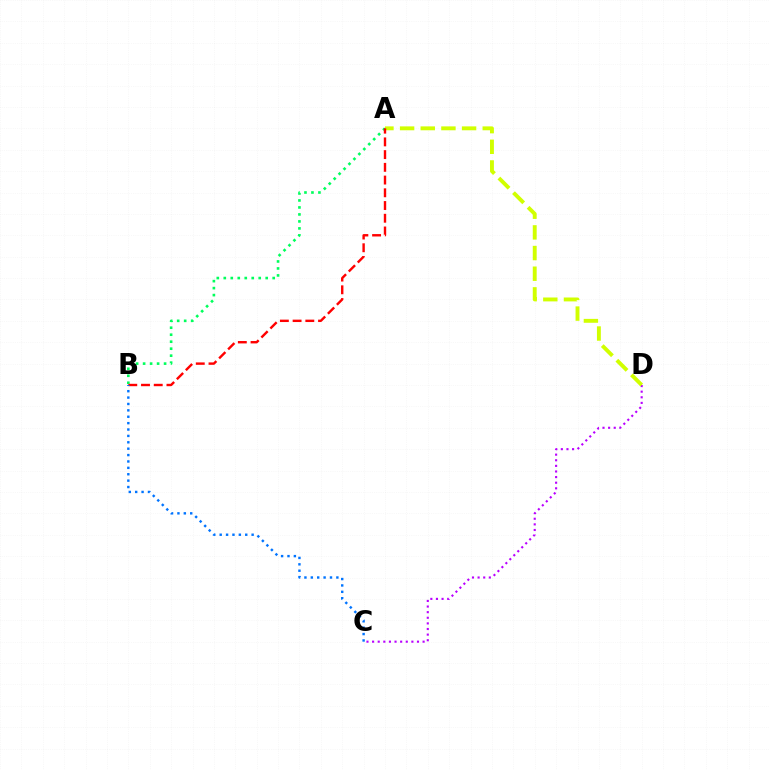{('A', 'B'): [{'color': '#00ff5c', 'line_style': 'dotted', 'thickness': 1.9}, {'color': '#ff0000', 'line_style': 'dashed', 'thickness': 1.73}], ('C', 'D'): [{'color': '#b900ff', 'line_style': 'dotted', 'thickness': 1.52}], ('A', 'D'): [{'color': '#d1ff00', 'line_style': 'dashed', 'thickness': 2.81}], ('B', 'C'): [{'color': '#0074ff', 'line_style': 'dotted', 'thickness': 1.74}]}